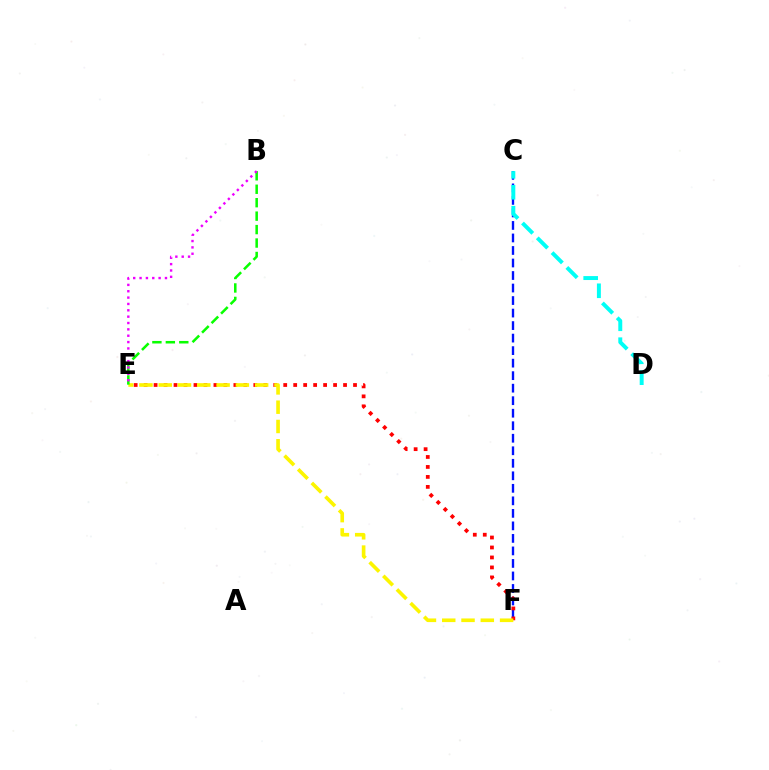{('C', 'F'): [{'color': '#0010ff', 'line_style': 'dashed', 'thickness': 1.7}], ('E', 'F'): [{'color': '#ff0000', 'line_style': 'dotted', 'thickness': 2.71}, {'color': '#fcf500', 'line_style': 'dashed', 'thickness': 2.62}], ('C', 'D'): [{'color': '#00fff6', 'line_style': 'dashed', 'thickness': 2.84}], ('B', 'E'): [{'color': '#08ff00', 'line_style': 'dashed', 'thickness': 1.83}, {'color': '#ee00ff', 'line_style': 'dotted', 'thickness': 1.73}]}